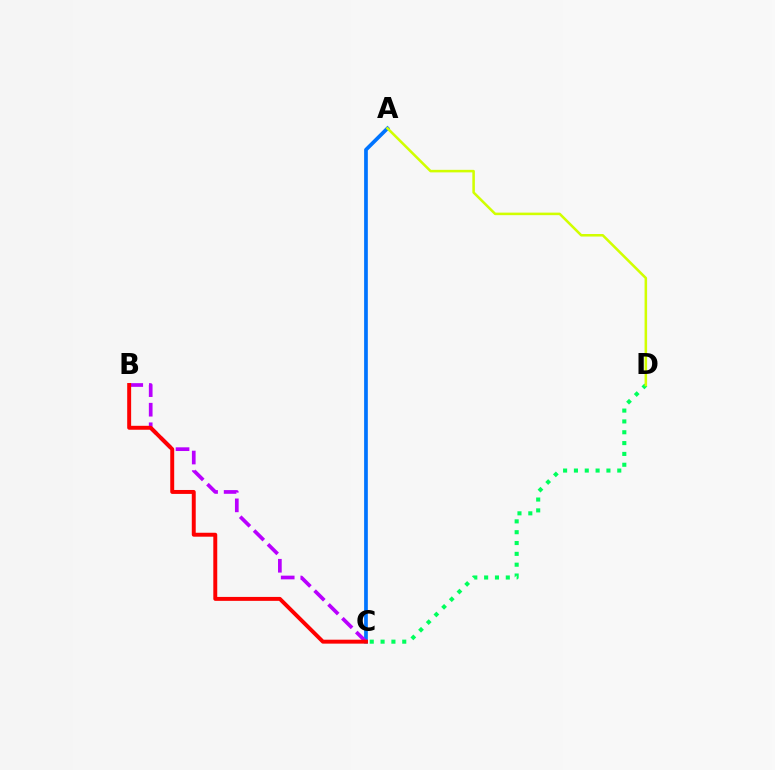{('A', 'C'): [{'color': '#0074ff', 'line_style': 'solid', 'thickness': 2.67}], ('B', 'C'): [{'color': '#b900ff', 'line_style': 'dashed', 'thickness': 2.66}, {'color': '#ff0000', 'line_style': 'solid', 'thickness': 2.83}], ('C', 'D'): [{'color': '#00ff5c', 'line_style': 'dotted', 'thickness': 2.94}], ('A', 'D'): [{'color': '#d1ff00', 'line_style': 'solid', 'thickness': 1.83}]}